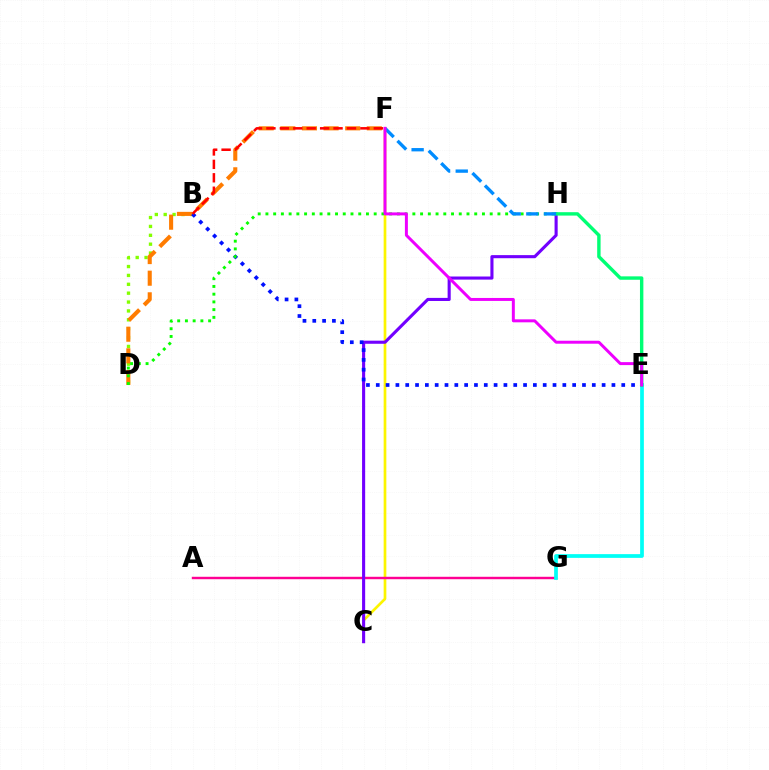{('C', 'F'): [{'color': '#fcf500', 'line_style': 'solid', 'thickness': 1.93}], ('B', 'D'): [{'color': '#84ff00', 'line_style': 'dotted', 'thickness': 2.41}], ('A', 'G'): [{'color': '#ff0094', 'line_style': 'solid', 'thickness': 1.75}], ('C', 'H'): [{'color': '#7200ff', 'line_style': 'solid', 'thickness': 2.23}], ('D', 'F'): [{'color': '#ff7c00', 'line_style': 'dashed', 'thickness': 2.94}], ('B', 'E'): [{'color': '#0010ff', 'line_style': 'dotted', 'thickness': 2.67}], ('B', 'F'): [{'color': '#ff0000', 'line_style': 'dashed', 'thickness': 1.82}], ('E', 'G'): [{'color': '#00fff6', 'line_style': 'solid', 'thickness': 2.69}], ('D', 'H'): [{'color': '#08ff00', 'line_style': 'dotted', 'thickness': 2.1}], ('E', 'H'): [{'color': '#00ff74', 'line_style': 'solid', 'thickness': 2.45}], ('F', 'H'): [{'color': '#008cff', 'line_style': 'dashed', 'thickness': 2.4}], ('E', 'F'): [{'color': '#ee00ff', 'line_style': 'solid', 'thickness': 2.14}]}